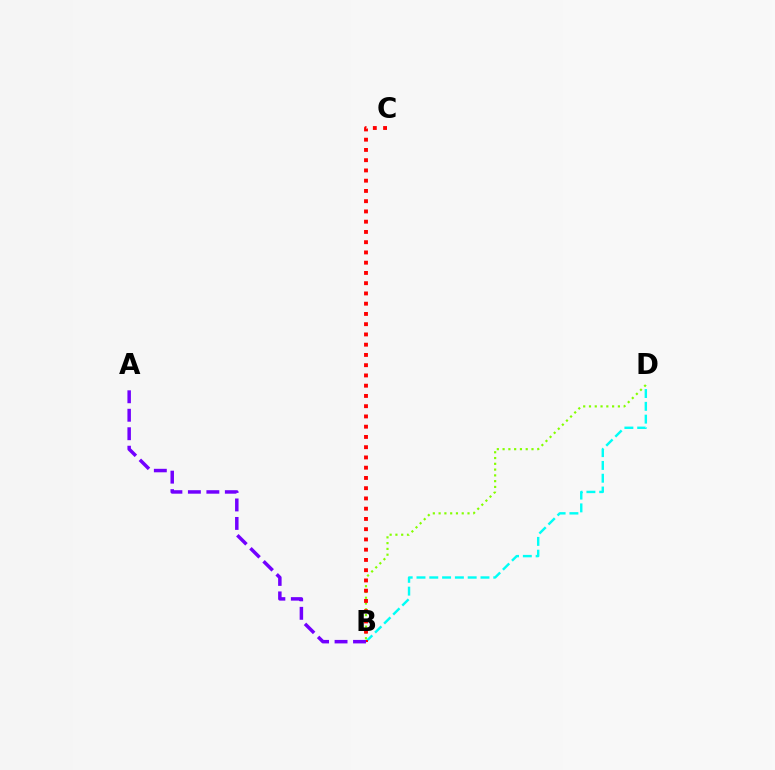{('B', 'D'): [{'color': '#00fff6', 'line_style': 'dashed', 'thickness': 1.74}, {'color': '#84ff00', 'line_style': 'dotted', 'thickness': 1.57}], ('B', 'C'): [{'color': '#ff0000', 'line_style': 'dotted', 'thickness': 2.78}], ('A', 'B'): [{'color': '#7200ff', 'line_style': 'dashed', 'thickness': 2.51}]}